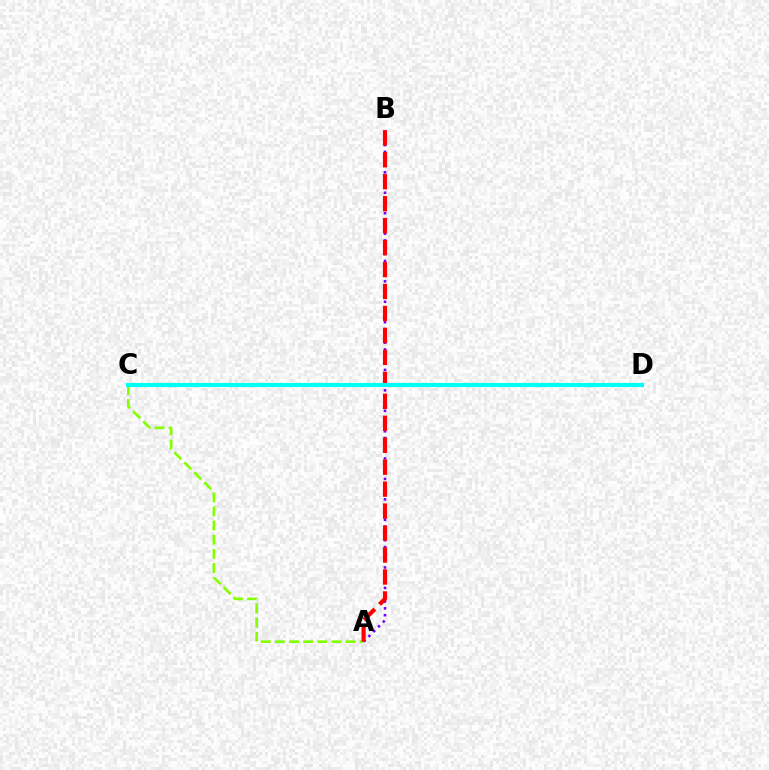{('A', 'B'): [{'color': '#7200ff', 'line_style': 'dotted', 'thickness': 1.85}, {'color': '#ff0000', 'line_style': 'dashed', 'thickness': 2.98}], ('A', 'C'): [{'color': '#84ff00', 'line_style': 'dashed', 'thickness': 1.92}], ('C', 'D'): [{'color': '#00fff6', 'line_style': 'solid', 'thickness': 2.97}]}